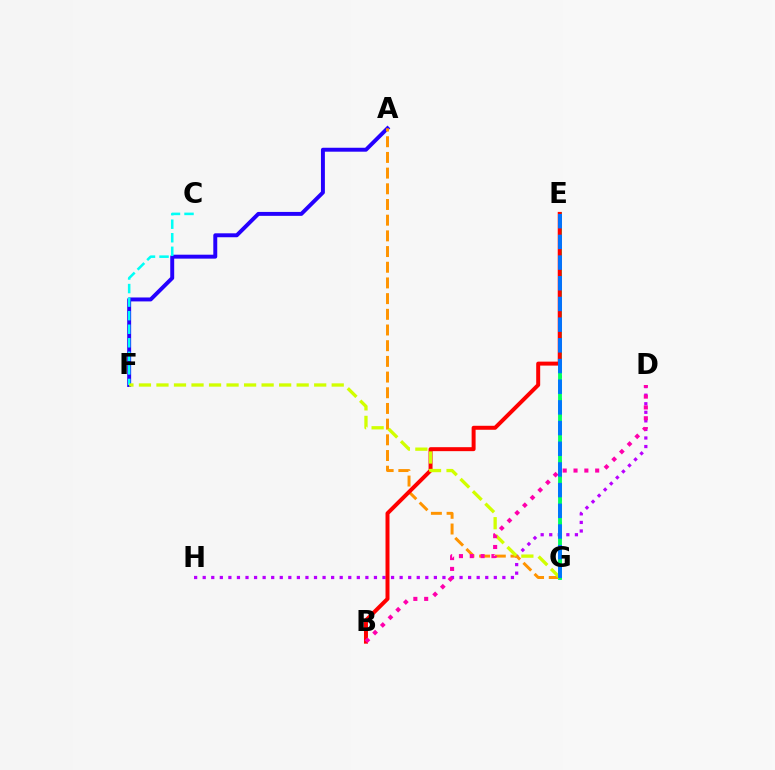{('E', 'G'): [{'color': '#3dff00', 'line_style': 'dotted', 'thickness': 2.09}, {'color': '#00ff5c', 'line_style': 'solid', 'thickness': 2.77}, {'color': '#0074ff', 'line_style': 'dashed', 'thickness': 2.81}], ('A', 'F'): [{'color': '#2500ff', 'line_style': 'solid', 'thickness': 2.83}], ('D', 'H'): [{'color': '#b900ff', 'line_style': 'dotted', 'thickness': 2.33}], ('A', 'G'): [{'color': '#ff9400', 'line_style': 'dashed', 'thickness': 2.13}], ('C', 'F'): [{'color': '#00fff6', 'line_style': 'dashed', 'thickness': 1.84}], ('B', 'E'): [{'color': '#ff0000', 'line_style': 'solid', 'thickness': 2.86}], ('F', 'G'): [{'color': '#d1ff00', 'line_style': 'dashed', 'thickness': 2.38}], ('B', 'D'): [{'color': '#ff00ac', 'line_style': 'dotted', 'thickness': 2.94}]}